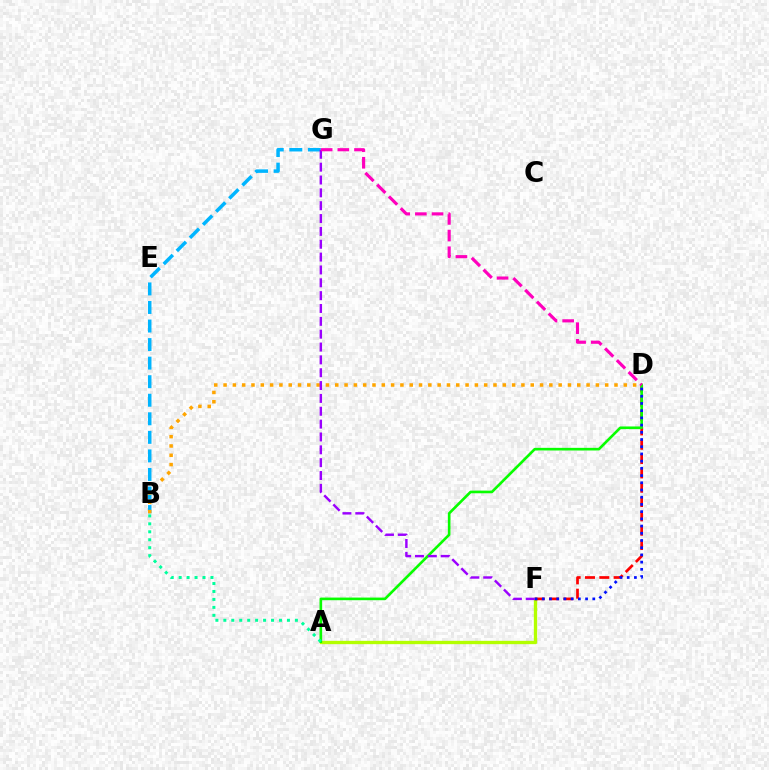{('A', 'F'): [{'color': '#b3ff00', 'line_style': 'solid', 'thickness': 2.39}], ('B', 'G'): [{'color': '#00b5ff', 'line_style': 'dashed', 'thickness': 2.52}], ('B', 'D'): [{'color': '#ffa500', 'line_style': 'dotted', 'thickness': 2.53}], ('D', 'F'): [{'color': '#ff0000', 'line_style': 'dashed', 'thickness': 1.95}, {'color': '#0010ff', 'line_style': 'dotted', 'thickness': 1.96}], ('A', 'D'): [{'color': '#08ff00', 'line_style': 'solid', 'thickness': 1.9}], ('F', 'G'): [{'color': '#9b00ff', 'line_style': 'dashed', 'thickness': 1.75}], ('A', 'B'): [{'color': '#00ff9d', 'line_style': 'dotted', 'thickness': 2.16}], ('D', 'G'): [{'color': '#ff00bd', 'line_style': 'dashed', 'thickness': 2.26}]}